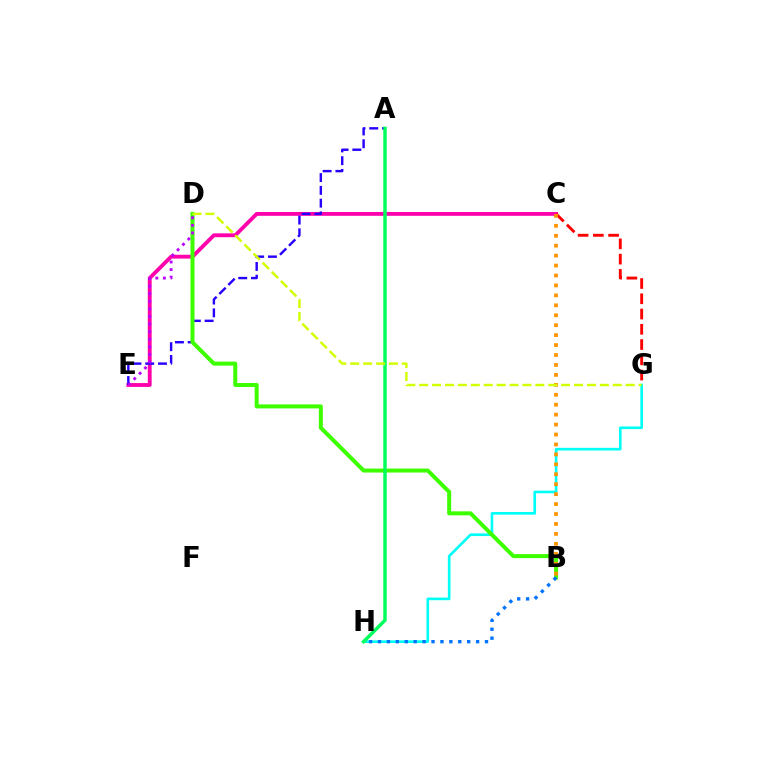{('C', 'E'): [{'color': '#ff00ac', 'line_style': 'solid', 'thickness': 2.76}], ('G', 'H'): [{'color': '#00fff6', 'line_style': 'solid', 'thickness': 1.91}], ('A', 'E'): [{'color': '#2500ff', 'line_style': 'dashed', 'thickness': 1.74}], ('B', 'D'): [{'color': '#3dff00', 'line_style': 'solid', 'thickness': 2.88}], ('D', 'E'): [{'color': '#b900ff', 'line_style': 'dotted', 'thickness': 2.06}], ('C', 'G'): [{'color': '#ff0000', 'line_style': 'dashed', 'thickness': 2.07}], ('B', 'C'): [{'color': '#ff9400', 'line_style': 'dotted', 'thickness': 2.7}], ('B', 'H'): [{'color': '#0074ff', 'line_style': 'dotted', 'thickness': 2.42}], ('A', 'H'): [{'color': '#00ff5c', 'line_style': 'solid', 'thickness': 2.49}], ('D', 'G'): [{'color': '#d1ff00', 'line_style': 'dashed', 'thickness': 1.75}]}